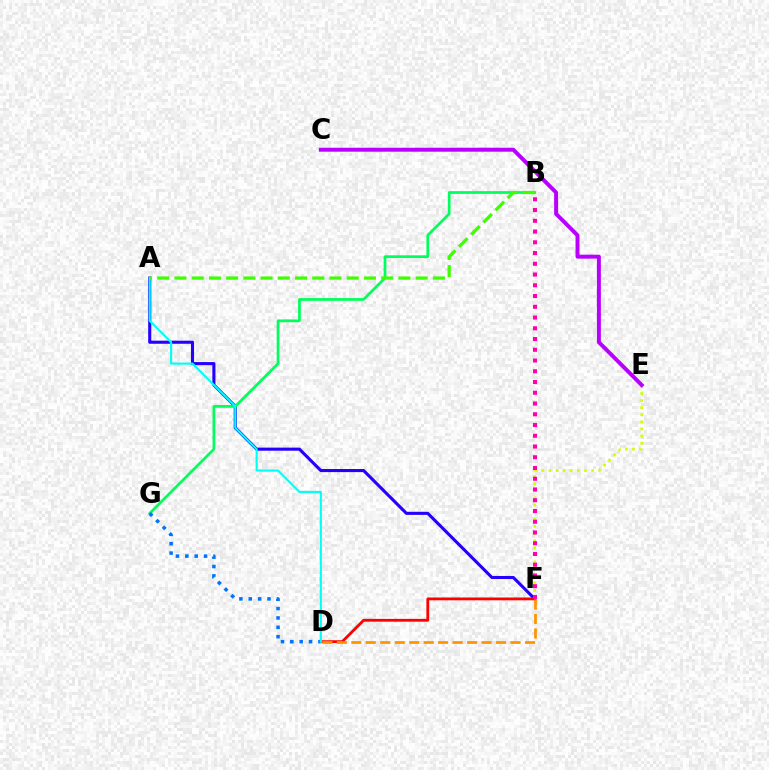{('A', 'F'): [{'color': '#2500ff', 'line_style': 'solid', 'thickness': 2.23}], ('B', 'G'): [{'color': '#00ff5c', 'line_style': 'solid', 'thickness': 1.97}], ('E', 'F'): [{'color': '#d1ff00', 'line_style': 'dotted', 'thickness': 1.93}], ('D', 'F'): [{'color': '#ff0000', 'line_style': 'solid', 'thickness': 2.02}, {'color': '#ff9400', 'line_style': 'dashed', 'thickness': 1.97}], ('D', 'G'): [{'color': '#0074ff', 'line_style': 'dotted', 'thickness': 2.55}], ('B', 'F'): [{'color': '#ff00ac', 'line_style': 'dotted', 'thickness': 2.92}], ('A', 'D'): [{'color': '#00fff6', 'line_style': 'solid', 'thickness': 1.53}], ('A', 'B'): [{'color': '#3dff00', 'line_style': 'dashed', 'thickness': 2.34}], ('C', 'E'): [{'color': '#b900ff', 'line_style': 'solid', 'thickness': 2.84}]}